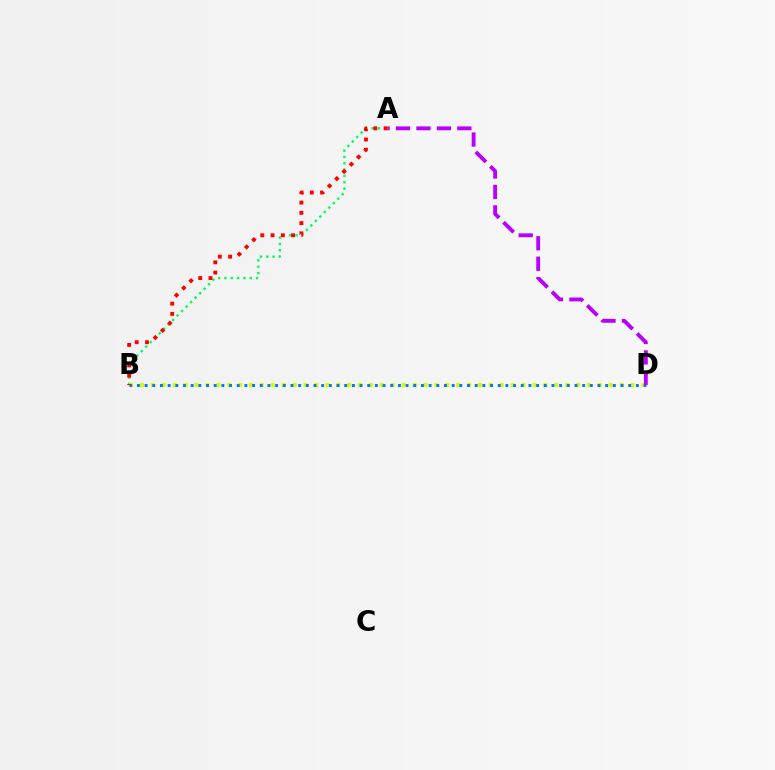{('A', 'B'): [{'color': '#00ff5c', 'line_style': 'dotted', 'thickness': 1.72}, {'color': '#ff0000', 'line_style': 'dotted', 'thickness': 2.79}], ('B', 'D'): [{'color': '#d1ff00', 'line_style': 'dotted', 'thickness': 2.96}, {'color': '#0074ff', 'line_style': 'dotted', 'thickness': 2.09}], ('A', 'D'): [{'color': '#b900ff', 'line_style': 'dashed', 'thickness': 2.78}]}